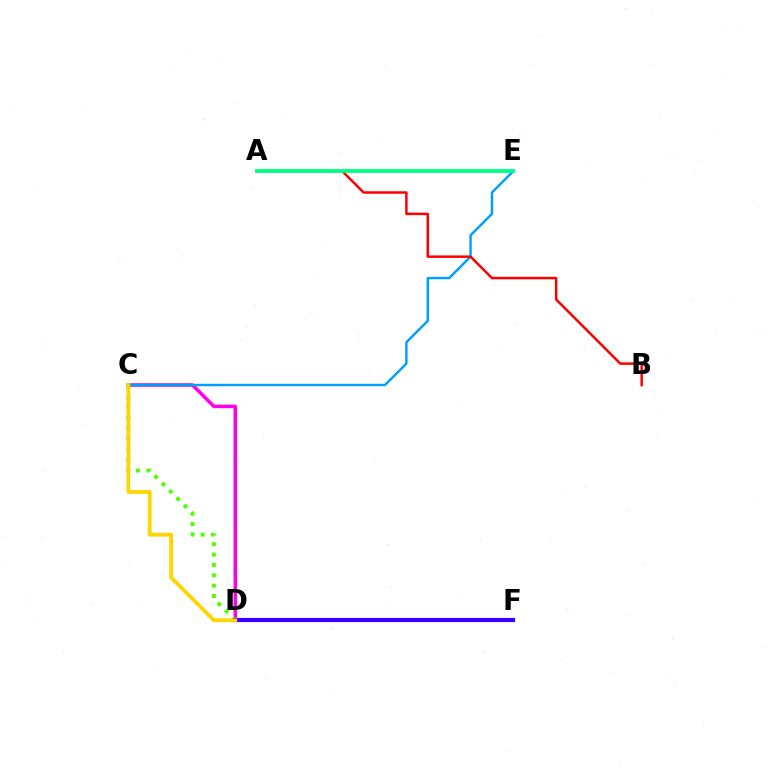{('C', 'D'): [{'color': '#ff00ed', 'line_style': 'solid', 'thickness': 2.56}, {'color': '#4fff00', 'line_style': 'dotted', 'thickness': 2.82}, {'color': '#ffd500', 'line_style': 'solid', 'thickness': 2.72}], ('C', 'E'): [{'color': '#009eff', 'line_style': 'solid', 'thickness': 1.75}], ('D', 'F'): [{'color': '#3700ff', 'line_style': 'solid', 'thickness': 2.98}], ('A', 'B'): [{'color': '#ff0000', 'line_style': 'solid', 'thickness': 1.8}], ('A', 'E'): [{'color': '#00ff86', 'line_style': 'solid', 'thickness': 2.76}]}